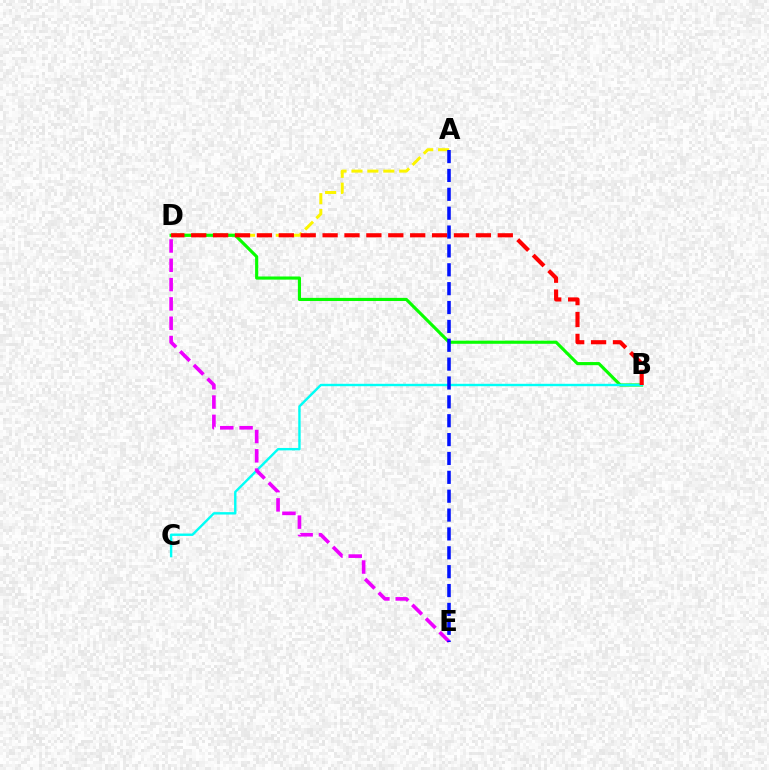{('A', 'D'): [{'color': '#fcf500', 'line_style': 'dashed', 'thickness': 2.16}], ('B', 'D'): [{'color': '#08ff00', 'line_style': 'solid', 'thickness': 2.26}, {'color': '#ff0000', 'line_style': 'dashed', 'thickness': 2.97}], ('B', 'C'): [{'color': '#00fff6', 'line_style': 'solid', 'thickness': 1.73}], ('D', 'E'): [{'color': '#ee00ff', 'line_style': 'dashed', 'thickness': 2.62}], ('A', 'E'): [{'color': '#0010ff', 'line_style': 'dashed', 'thickness': 2.56}]}